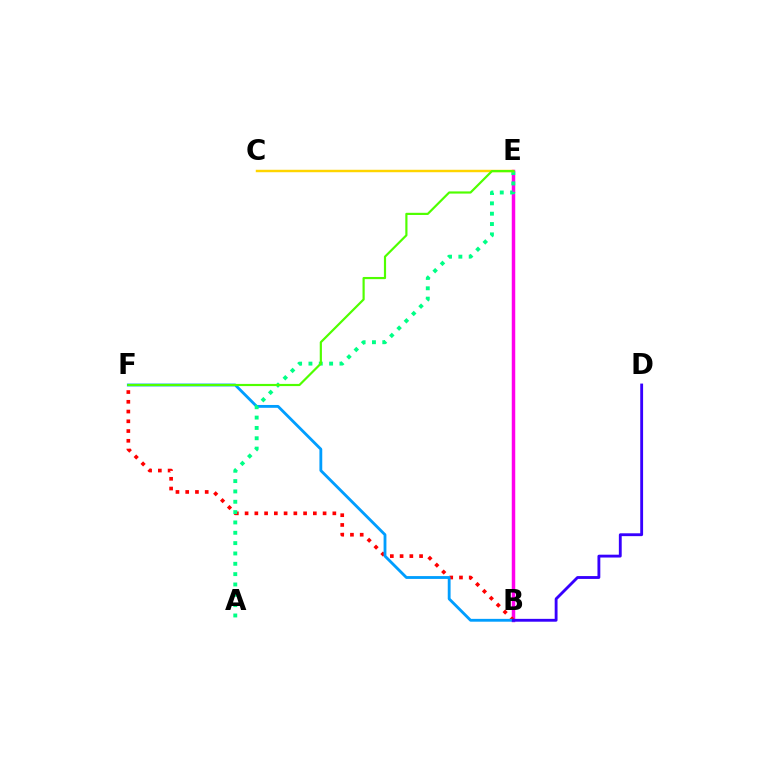{('B', 'E'): [{'color': '#ff00ed', 'line_style': 'solid', 'thickness': 2.5}], ('B', 'F'): [{'color': '#ff0000', 'line_style': 'dotted', 'thickness': 2.65}, {'color': '#009eff', 'line_style': 'solid', 'thickness': 2.04}], ('A', 'E'): [{'color': '#00ff86', 'line_style': 'dotted', 'thickness': 2.81}], ('C', 'E'): [{'color': '#ffd500', 'line_style': 'solid', 'thickness': 1.76}], ('B', 'D'): [{'color': '#3700ff', 'line_style': 'solid', 'thickness': 2.05}], ('E', 'F'): [{'color': '#4fff00', 'line_style': 'solid', 'thickness': 1.57}]}